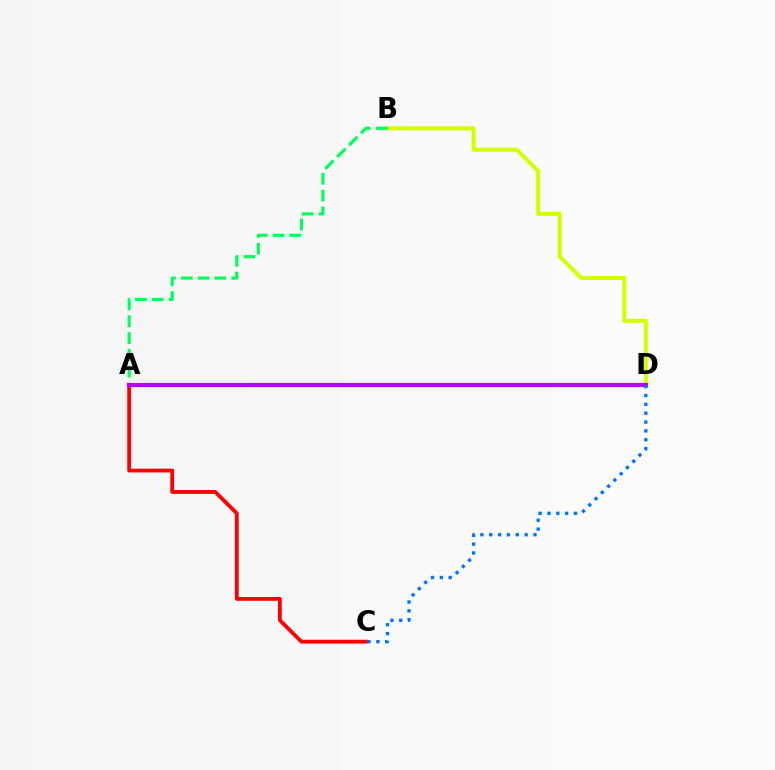{('A', 'C'): [{'color': '#ff0000', 'line_style': 'solid', 'thickness': 2.74}], ('B', 'D'): [{'color': '#d1ff00', 'line_style': 'solid', 'thickness': 2.91}], ('A', 'B'): [{'color': '#00ff5c', 'line_style': 'dashed', 'thickness': 2.28}], ('A', 'D'): [{'color': '#b900ff', 'line_style': 'solid', 'thickness': 2.99}], ('C', 'D'): [{'color': '#0074ff', 'line_style': 'dotted', 'thickness': 2.4}]}